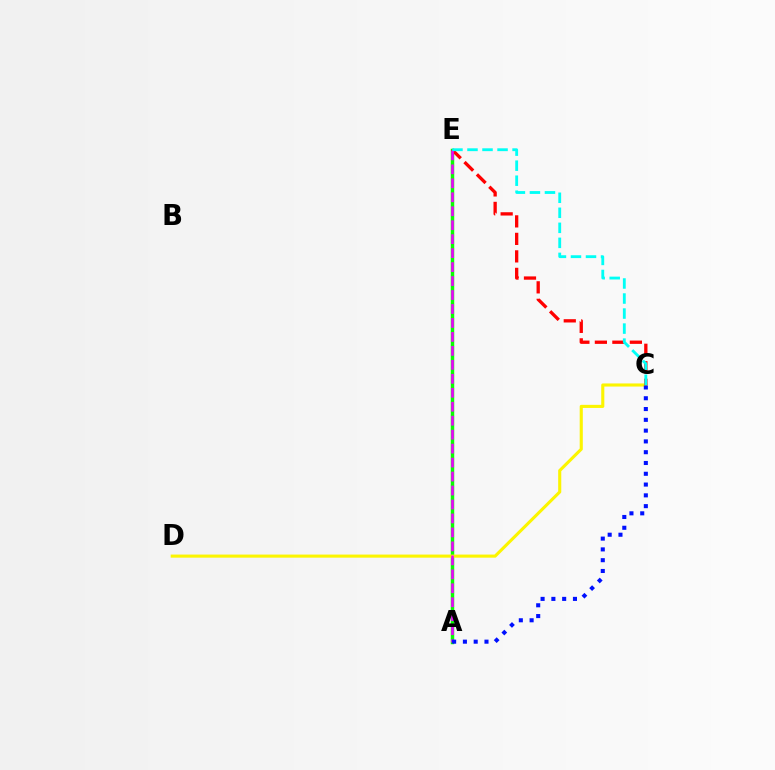{('A', 'E'): [{'color': '#08ff00', 'line_style': 'solid', 'thickness': 2.49}, {'color': '#ee00ff', 'line_style': 'dashed', 'thickness': 1.9}], ('C', 'D'): [{'color': '#fcf500', 'line_style': 'solid', 'thickness': 2.23}], ('C', 'E'): [{'color': '#ff0000', 'line_style': 'dashed', 'thickness': 2.38}, {'color': '#00fff6', 'line_style': 'dashed', 'thickness': 2.04}], ('A', 'C'): [{'color': '#0010ff', 'line_style': 'dotted', 'thickness': 2.93}]}